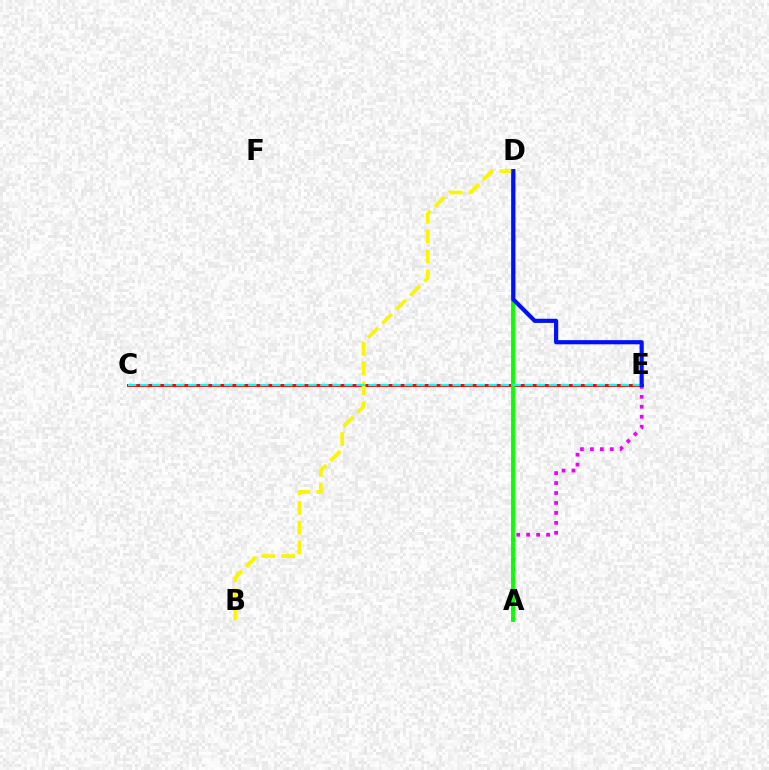{('A', 'E'): [{'color': '#ee00ff', 'line_style': 'dotted', 'thickness': 2.7}], ('C', 'E'): [{'color': '#ff0000', 'line_style': 'solid', 'thickness': 2.11}, {'color': '#00fff6', 'line_style': 'dashed', 'thickness': 1.63}], ('A', 'D'): [{'color': '#08ff00', 'line_style': 'solid', 'thickness': 2.77}], ('B', 'D'): [{'color': '#fcf500', 'line_style': 'dashed', 'thickness': 2.69}], ('D', 'E'): [{'color': '#0010ff', 'line_style': 'solid', 'thickness': 3.0}]}